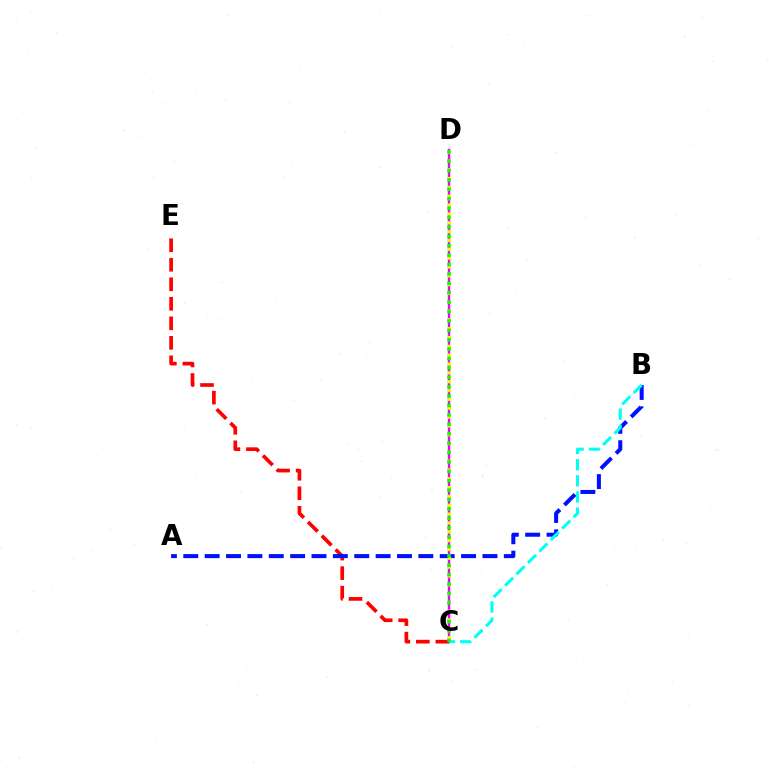{('C', 'E'): [{'color': '#ff0000', 'line_style': 'dashed', 'thickness': 2.65}], ('C', 'D'): [{'color': '#ee00ff', 'line_style': 'solid', 'thickness': 1.72}, {'color': '#fcf500', 'line_style': 'dotted', 'thickness': 2.4}, {'color': '#08ff00', 'line_style': 'dotted', 'thickness': 2.55}], ('A', 'B'): [{'color': '#0010ff', 'line_style': 'dashed', 'thickness': 2.9}], ('B', 'C'): [{'color': '#00fff6', 'line_style': 'dashed', 'thickness': 2.2}]}